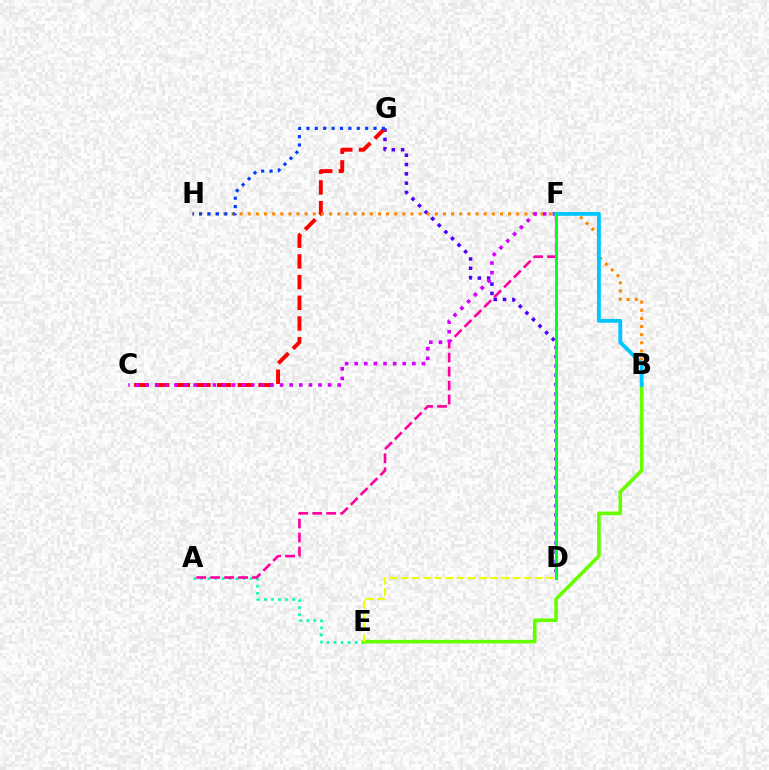{('D', 'G'): [{'color': '#4f00ff', 'line_style': 'dotted', 'thickness': 2.53}], ('A', 'E'): [{'color': '#00ffaf', 'line_style': 'dotted', 'thickness': 1.91}], ('B', 'E'): [{'color': '#66ff00', 'line_style': 'solid', 'thickness': 2.6}], ('C', 'G'): [{'color': '#ff0000', 'line_style': 'dashed', 'thickness': 2.81}], ('B', 'H'): [{'color': '#ff8800', 'line_style': 'dotted', 'thickness': 2.21}], ('A', 'F'): [{'color': '#ff00a0', 'line_style': 'dashed', 'thickness': 1.9}], ('C', 'F'): [{'color': '#d600ff', 'line_style': 'dotted', 'thickness': 2.61}], ('D', 'E'): [{'color': '#eeff00', 'line_style': 'dashed', 'thickness': 1.52}], ('G', 'H'): [{'color': '#003fff', 'line_style': 'dotted', 'thickness': 2.28}], ('B', 'F'): [{'color': '#00c7ff', 'line_style': 'solid', 'thickness': 2.76}], ('D', 'F'): [{'color': '#00ff27', 'line_style': 'solid', 'thickness': 2.13}]}